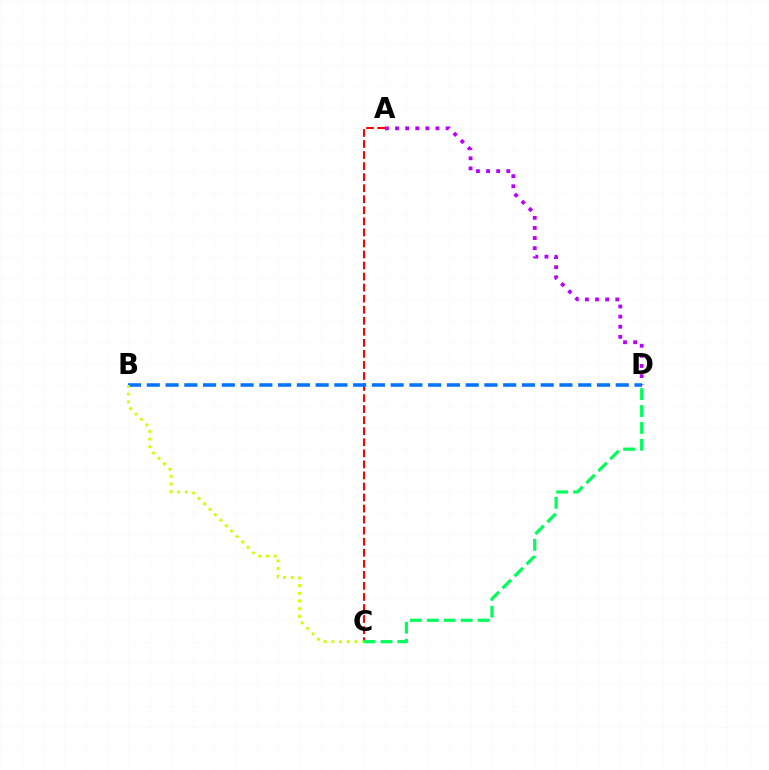{('A', 'C'): [{'color': '#ff0000', 'line_style': 'dashed', 'thickness': 1.5}], ('C', 'D'): [{'color': '#00ff5c', 'line_style': 'dashed', 'thickness': 2.3}], ('A', 'D'): [{'color': '#b900ff', 'line_style': 'dotted', 'thickness': 2.75}], ('B', 'D'): [{'color': '#0074ff', 'line_style': 'dashed', 'thickness': 2.55}], ('B', 'C'): [{'color': '#d1ff00', 'line_style': 'dotted', 'thickness': 2.09}]}